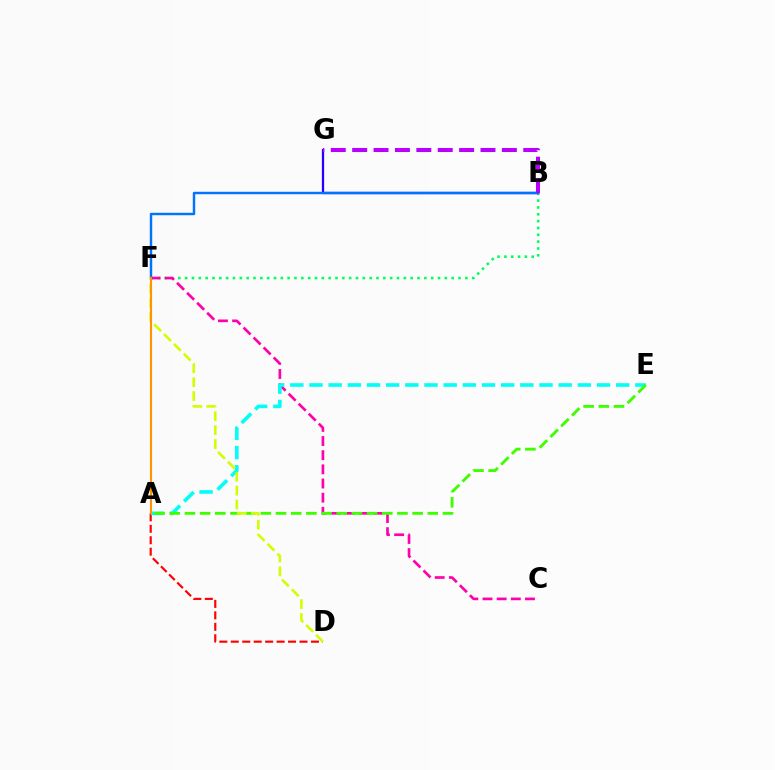{('A', 'D'): [{'color': '#ff0000', 'line_style': 'dashed', 'thickness': 1.56}], ('B', 'F'): [{'color': '#00ff5c', 'line_style': 'dotted', 'thickness': 1.86}, {'color': '#0074ff', 'line_style': 'solid', 'thickness': 1.75}], ('C', 'F'): [{'color': '#ff00ac', 'line_style': 'dashed', 'thickness': 1.92}], ('A', 'E'): [{'color': '#00fff6', 'line_style': 'dashed', 'thickness': 2.6}, {'color': '#3dff00', 'line_style': 'dashed', 'thickness': 2.06}], ('B', 'G'): [{'color': '#2500ff', 'line_style': 'solid', 'thickness': 1.63}, {'color': '#b900ff', 'line_style': 'dashed', 'thickness': 2.91}], ('D', 'F'): [{'color': '#d1ff00', 'line_style': 'dashed', 'thickness': 1.89}], ('A', 'F'): [{'color': '#ff9400', 'line_style': 'solid', 'thickness': 1.54}]}